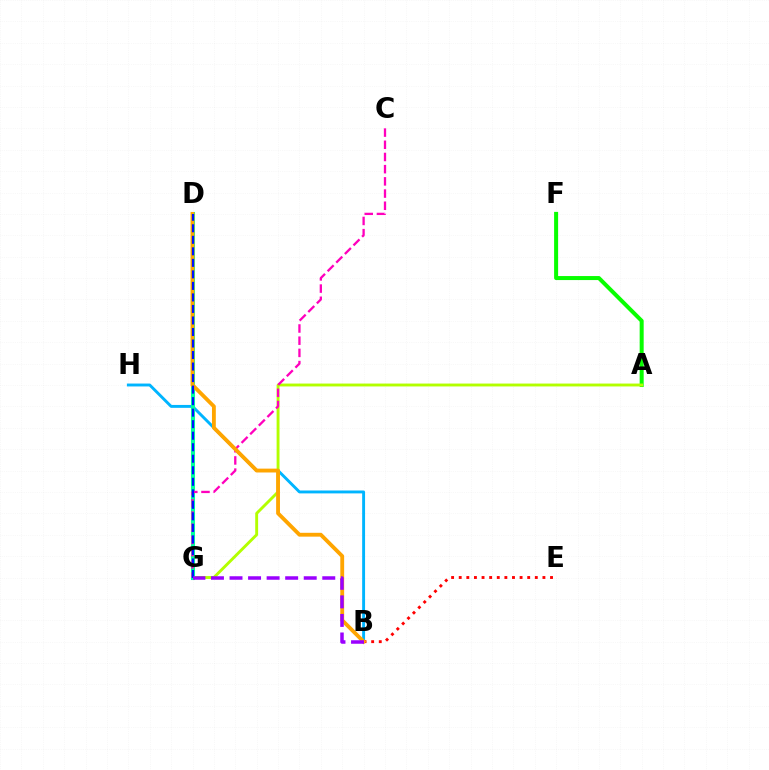{('A', 'F'): [{'color': '#08ff00', 'line_style': 'solid', 'thickness': 2.89}], ('B', 'H'): [{'color': '#00b5ff', 'line_style': 'solid', 'thickness': 2.09}], ('A', 'G'): [{'color': '#b3ff00', 'line_style': 'solid', 'thickness': 2.08}], ('D', 'G'): [{'color': '#00ff9d', 'line_style': 'solid', 'thickness': 2.93}, {'color': '#0010ff', 'line_style': 'dashed', 'thickness': 1.57}], ('B', 'E'): [{'color': '#ff0000', 'line_style': 'dotted', 'thickness': 2.07}], ('C', 'G'): [{'color': '#ff00bd', 'line_style': 'dashed', 'thickness': 1.66}], ('B', 'D'): [{'color': '#ffa500', 'line_style': 'solid', 'thickness': 2.77}], ('B', 'G'): [{'color': '#9b00ff', 'line_style': 'dashed', 'thickness': 2.52}]}